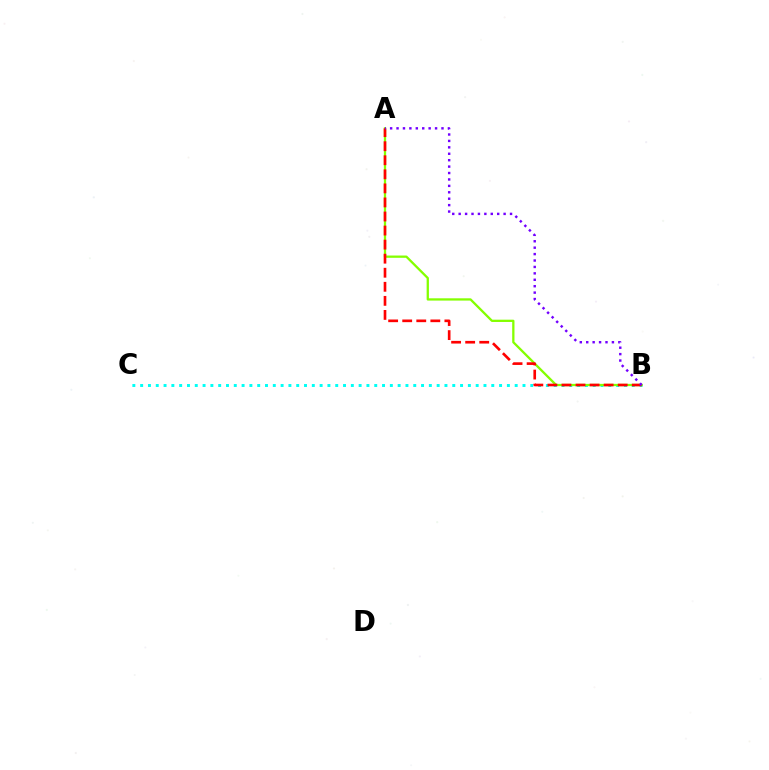{('B', 'C'): [{'color': '#00fff6', 'line_style': 'dotted', 'thickness': 2.12}], ('A', 'B'): [{'color': '#84ff00', 'line_style': 'solid', 'thickness': 1.65}, {'color': '#ff0000', 'line_style': 'dashed', 'thickness': 1.91}, {'color': '#7200ff', 'line_style': 'dotted', 'thickness': 1.74}]}